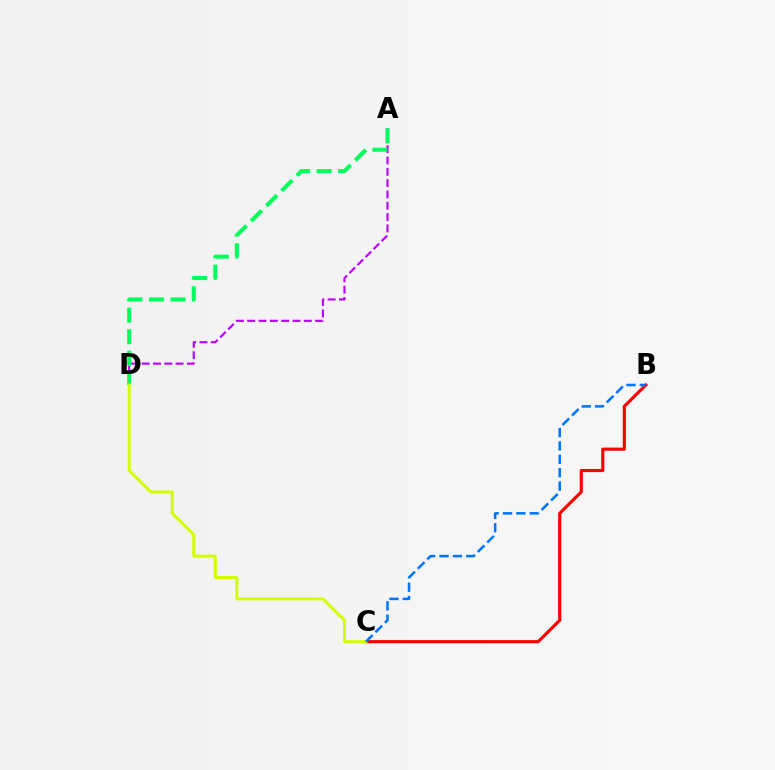{('B', 'C'): [{'color': '#ff0000', 'line_style': 'solid', 'thickness': 2.26}, {'color': '#0074ff', 'line_style': 'dashed', 'thickness': 1.82}], ('A', 'D'): [{'color': '#b900ff', 'line_style': 'dashed', 'thickness': 1.54}, {'color': '#00ff5c', 'line_style': 'dashed', 'thickness': 2.92}], ('C', 'D'): [{'color': '#d1ff00', 'line_style': 'solid', 'thickness': 2.16}]}